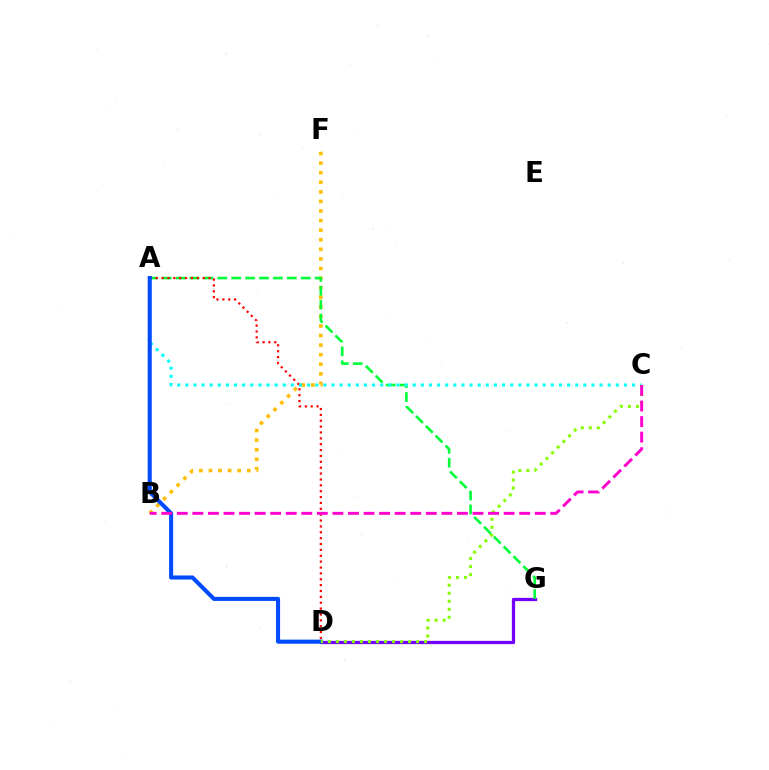{('D', 'G'): [{'color': '#7200ff', 'line_style': 'solid', 'thickness': 2.35}], ('B', 'F'): [{'color': '#ffbd00', 'line_style': 'dotted', 'thickness': 2.6}], ('A', 'G'): [{'color': '#00ff39', 'line_style': 'dashed', 'thickness': 1.89}], ('A', 'D'): [{'color': '#ff0000', 'line_style': 'dotted', 'thickness': 1.59}, {'color': '#004bff', 'line_style': 'solid', 'thickness': 2.93}], ('A', 'C'): [{'color': '#00fff6', 'line_style': 'dotted', 'thickness': 2.21}], ('C', 'D'): [{'color': '#84ff00', 'line_style': 'dotted', 'thickness': 2.18}], ('B', 'C'): [{'color': '#ff00cf', 'line_style': 'dashed', 'thickness': 2.11}]}